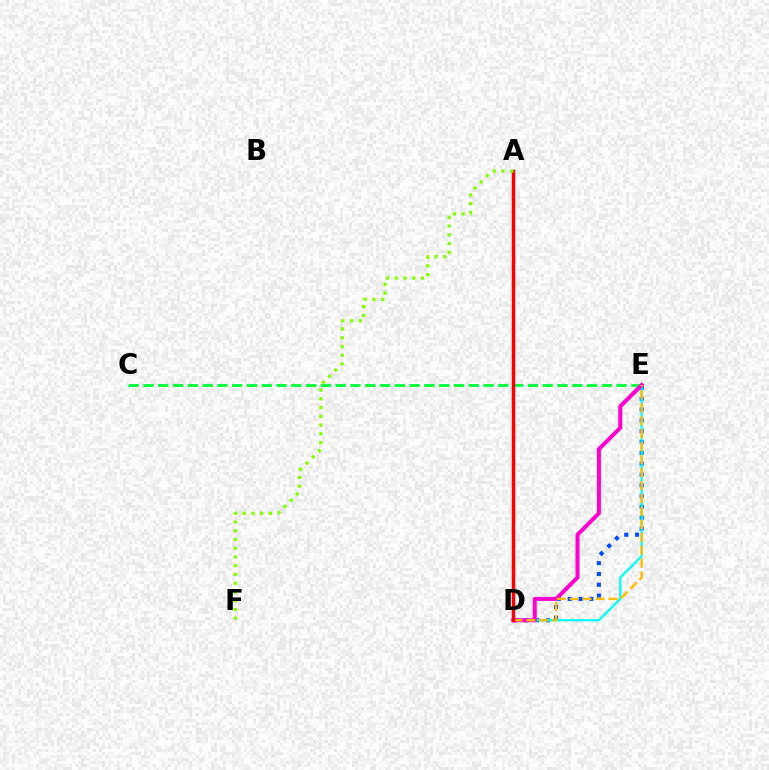{('A', 'D'): [{'color': '#7200ff', 'line_style': 'solid', 'thickness': 2.2}, {'color': '#ff0000', 'line_style': 'solid', 'thickness': 2.5}], ('C', 'E'): [{'color': '#00ff39', 'line_style': 'dashed', 'thickness': 2.01}], ('D', 'E'): [{'color': '#004bff', 'line_style': 'dotted', 'thickness': 2.94}, {'color': '#00fff6', 'line_style': 'solid', 'thickness': 1.63}, {'color': '#ff00cf', 'line_style': 'solid', 'thickness': 2.88}, {'color': '#ffbd00', 'line_style': 'dashed', 'thickness': 1.76}], ('A', 'F'): [{'color': '#84ff00', 'line_style': 'dotted', 'thickness': 2.38}]}